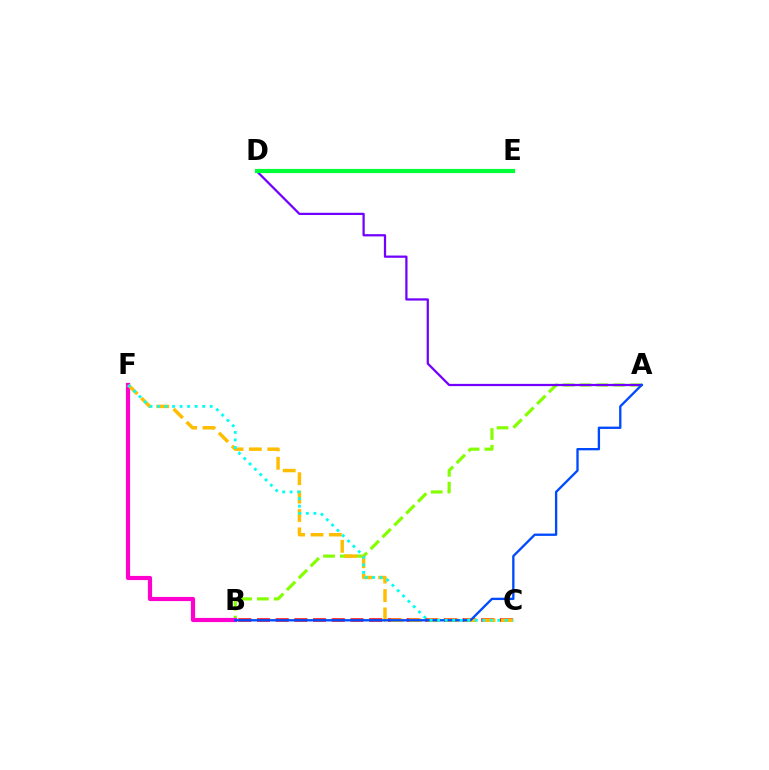{('A', 'B'): [{'color': '#84ff00', 'line_style': 'dashed', 'thickness': 2.28}, {'color': '#004bff', 'line_style': 'solid', 'thickness': 1.68}], ('B', 'F'): [{'color': '#ff00cf', 'line_style': 'solid', 'thickness': 3.0}], ('B', 'C'): [{'color': '#ff0000', 'line_style': 'dashed', 'thickness': 2.54}], ('A', 'D'): [{'color': '#7200ff', 'line_style': 'solid', 'thickness': 1.62}], ('C', 'F'): [{'color': '#ffbd00', 'line_style': 'dashed', 'thickness': 2.5}, {'color': '#00fff6', 'line_style': 'dotted', 'thickness': 2.04}], ('D', 'E'): [{'color': '#00ff39', 'line_style': 'solid', 'thickness': 2.99}]}